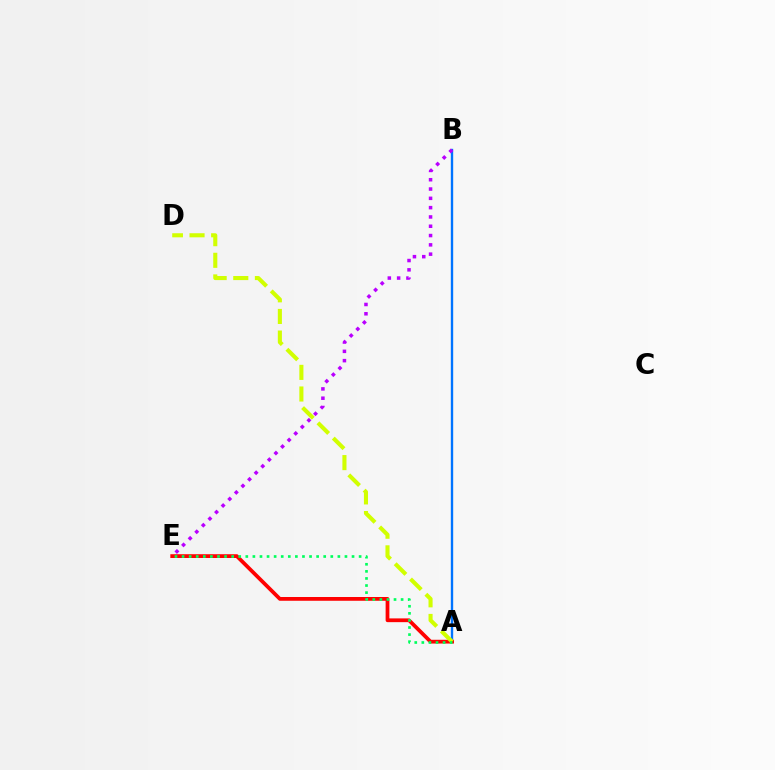{('A', 'B'): [{'color': '#0074ff', 'line_style': 'solid', 'thickness': 1.7}], ('A', 'E'): [{'color': '#ff0000', 'line_style': 'solid', 'thickness': 2.71}, {'color': '#00ff5c', 'line_style': 'dotted', 'thickness': 1.92}], ('A', 'D'): [{'color': '#d1ff00', 'line_style': 'dashed', 'thickness': 2.94}], ('B', 'E'): [{'color': '#b900ff', 'line_style': 'dotted', 'thickness': 2.53}]}